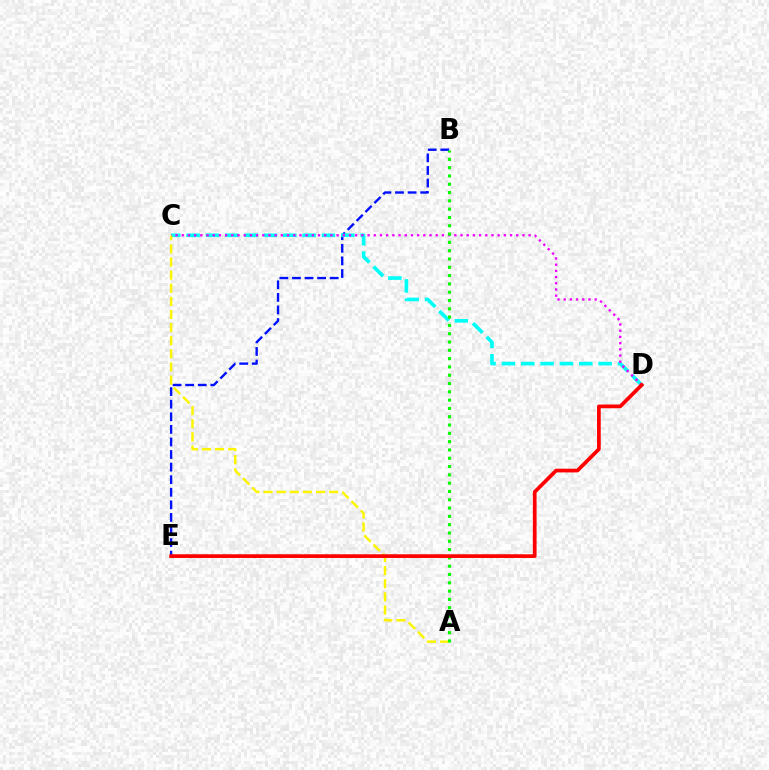{('B', 'E'): [{'color': '#0010ff', 'line_style': 'dashed', 'thickness': 1.71}], ('C', 'D'): [{'color': '#00fff6', 'line_style': 'dashed', 'thickness': 2.63}, {'color': '#ee00ff', 'line_style': 'dotted', 'thickness': 1.68}], ('A', 'C'): [{'color': '#fcf500', 'line_style': 'dashed', 'thickness': 1.78}], ('A', 'B'): [{'color': '#08ff00', 'line_style': 'dotted', 'thickness': 2.26}], ('D', 'E'): [{'color': '#ff0000', 'line_style': 'solid', 'thickness': 2.67}]}